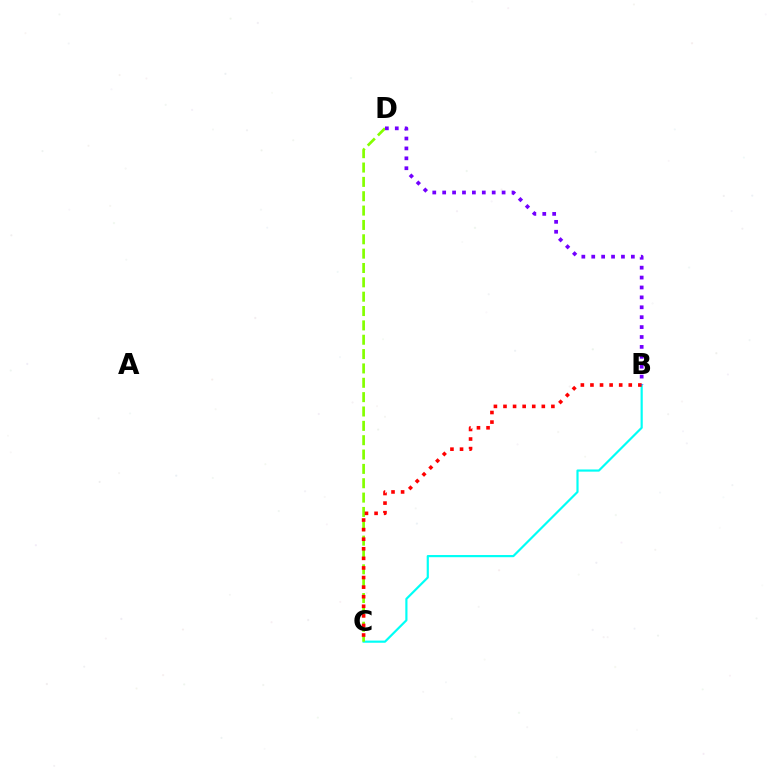{('B', 'C'): [{'color': '#00fff6', 'line_style': 'solid', 'thickness': 1.57}, {'color': '#ff0000', 'line_style': 'dotted', 'thickness': 2.6}], ('C', 'D'): [{'color': '#84ff00', 'line_style': 'dashed', 'thickness': 1.95}], ('B', 'D'): [{'color': '#7200ff', 'line_style': 'dotted', 'thickness': 2.69}]}